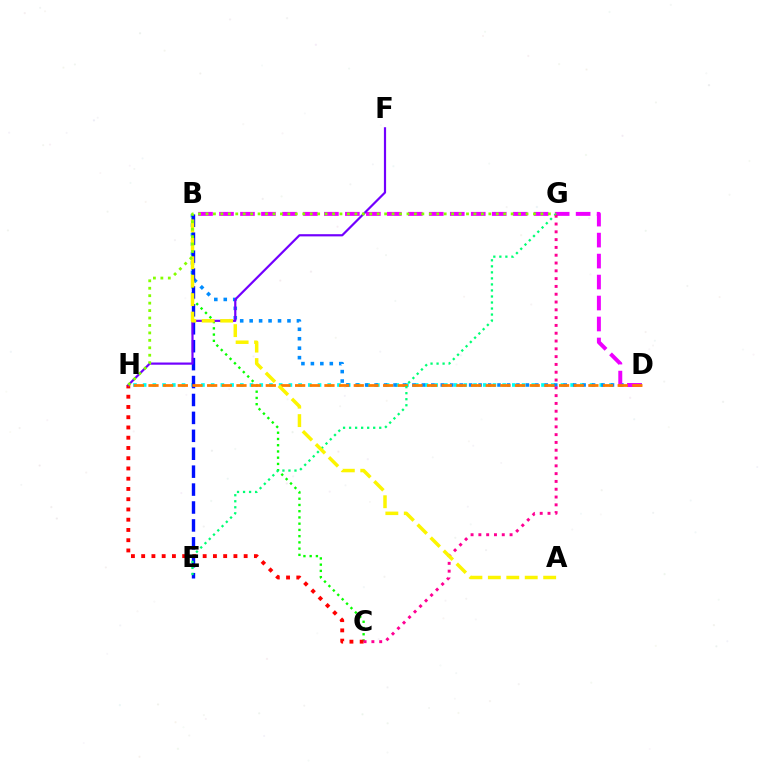{('D', 'H'): [{'color': '#00fff6', 'line_style': 'dotted', 'thickness': 2.64}, {'color': '#ff7c00', 'line_style': 'dashed', 'thickness': 1.99}], ('B', 'D'): [{'color': '#008cff', 'line_style': 'dotted', 'thickness': 2.57}, {'color': '#ee00ff', 'line_style': 'dashed', 'thickness': 2.85}], ('B', 'C'): [{'color': '#08ff00', 'line_style': 'dotted', 'thickness': 1.69}], ('B', 'E'): [{'color': '#0010ff', 'line_style': 'dashed', 'thickness': 2.43}], ('C', 'H'): [{'color': '#ff0000', 'line_style': 'dotted', 'thickness': 2.78}], ('E', 'G'): [{'color': '#00ff74', 'line_style': 'dotted', 'thickness': 1.64}], ('F', 'H'): [{'color': '#7200ff', 'line_style': 'solid', 'thickness': 1.58}], ('C', 'G'): [{'color': '#ff0094', 'line_style': 'dotted', 'thickness': 2.12}], ('A', 'B'): [{'color': '#fcf500', 'line_style': 'dashed', 'thickness': 2.51}], ('G', 'H'): [{'color': '#84ff00', 'line_style': 'dotted', 'thickness': 2.02}]}